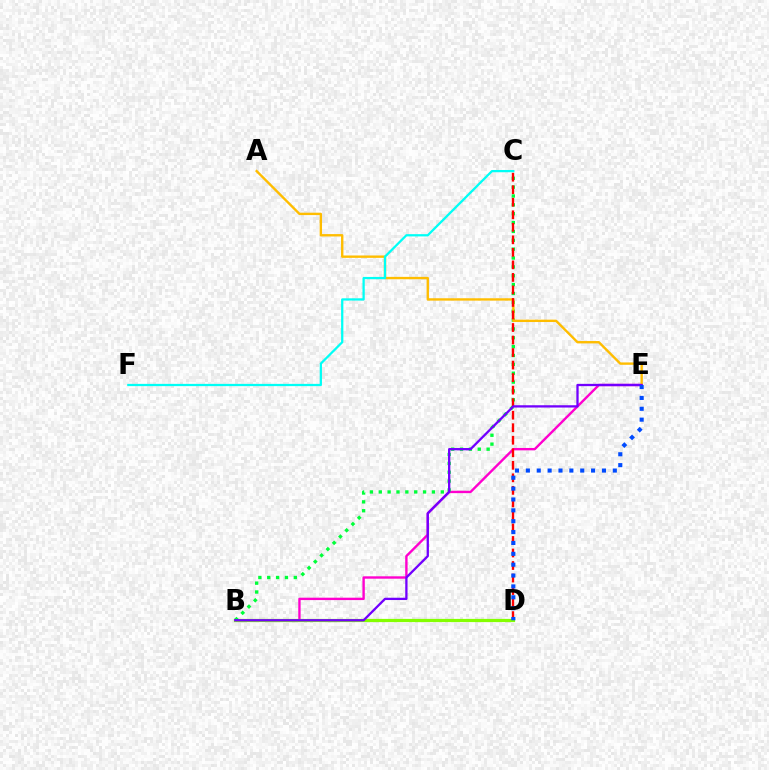{('B', 'E'): [{'color': '#ff00cf', 'line_style': 'solid', 'thickness': 1.72}, {'color': '#7200ff', 'line_style': 'solid', 'thickness': 1.65}], ('B', 'D'): [{'color': '#84ff00', 'line_style': 'solid', 'thickness': 2.32}], ('B', 'C'): [{'color': '#00ff39', 'line_style': 'dotted', 'thickness': 2.41}], ('A', 'E'): [{'color': '#ffbd00', 'line_style': 'solid', 'thickness': 1.71}], ('C', 'D'): [{'color': '#ff0000', 'line_style': 'dashed', 'thickness': 1.7}], ('C', 'F'): [{'color': '#00fff6', 'line_style': 'solid', 'thickness': 1.63}], ('D', 'E'): [{'color': '#004bff', 'line_style': 'dotted', 'thickness': 2.95}]}